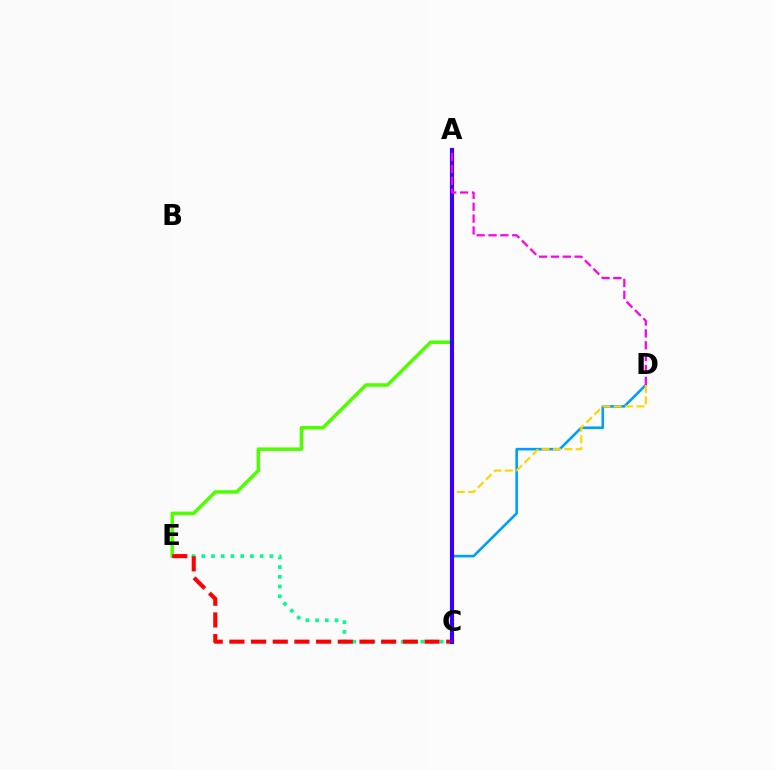{('A', 'E'): [{'color': '#4fff00', 'line_style': 'solid', 'thickness': 2.51}], ('C', 'D'): [{'color': '#009eff', 'line_style': 'solid', 'thickness': 1.89}, {'color': '#ffd500', 'line_style': 'dashed', 'thickness': 1.55}], ('C', 'E'): [{'color': '#00ff86', 'line_style': 'dotted', 'thickness': 2.64}, {'color': '#ff0000', 'line_style': 'dashed', 'thickness': 2.95}], ('A', 'C'): [{'color': '#3700ff', 'line_style': 'solid', 'thickness': 2.98}], ('A', 'D'): [{'color': '#ff00ed', 'line_style': 'dashed', 'thickness': 1.61}]}